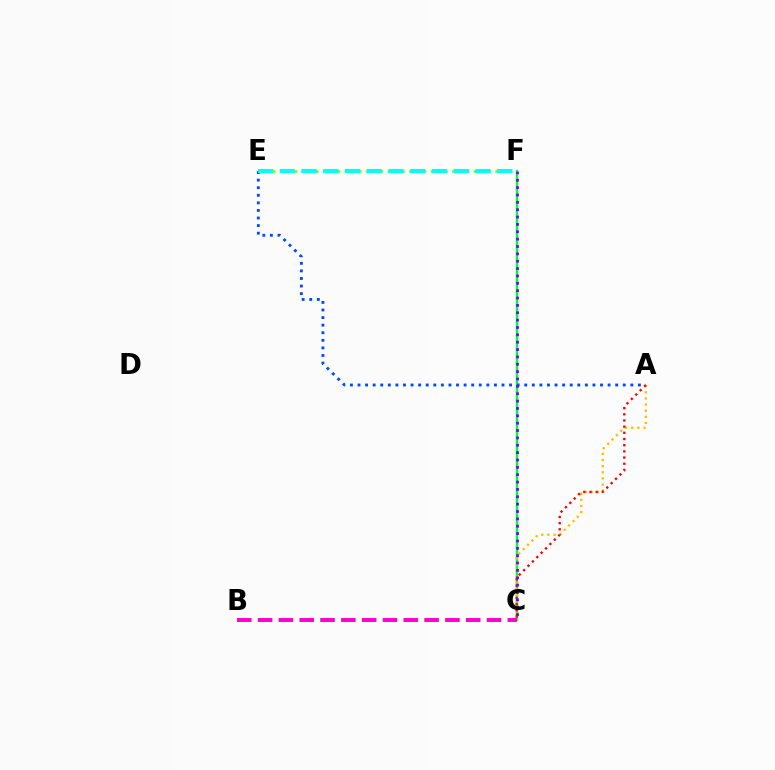{('C', 'F'): [{'color': '#00ff39', 'line_style': 'solid', 'thickness': 1.74}, {'color': '#7200ff', 'line_style': 'dotted', 'thickness': 2.0}], ('A', 'E'): [{'color': '#004bff', 'line_style': 'dotted', 'thickness': 2.06}], ('A', 'C'): [{'color': '#ffbd00', 'line_style': 'dotted', 'thickness': 1.67}, {'color': '#ff0000', 'line_style': 'dotted', 'thickness': 1.68}], ('E', 'F'): [{'color': '#84ff00', 'line_style': 'dotted', 'thickness': 1.95}, {'color': '#00fff6', 'line_style': 'dashed', 'thickness': 2.95}], ('B', 'C'): [{'color': '#ff00cf', 'line_style': 'dashed', 'thickness': 2.83}]}